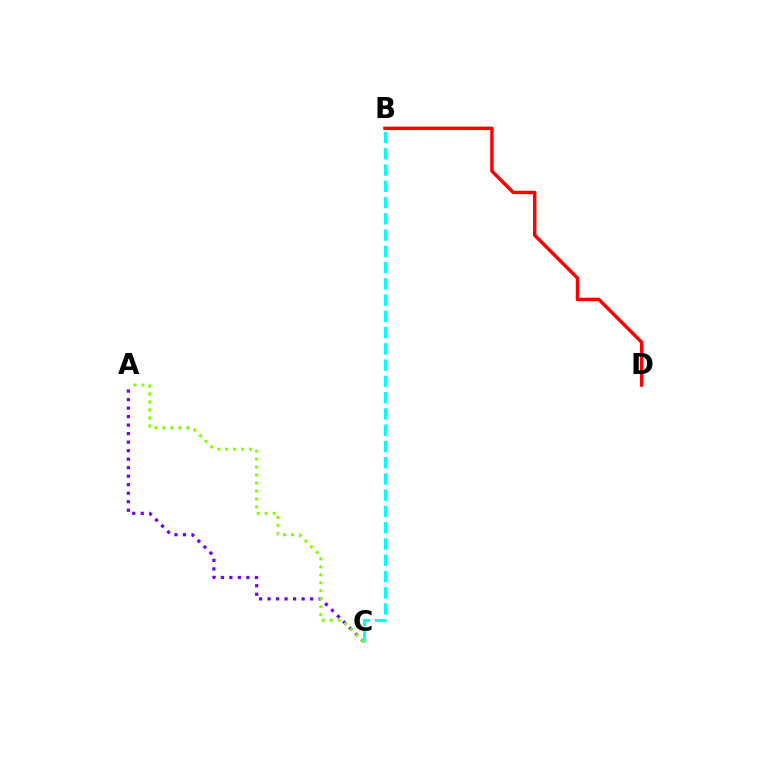{('A', 'C'): [{'color': '#7200ff', 'line_style': 'dotted', 'thickness': 2.31}, {'color': '#84ff00', 'line_style': 'dotted', 'thickness': 2.17}], ('B', 'C'): [{'color': '#00fff6', 'line_style': 'dashed', 'thickness': 2.21}], ('B', 'D'): [{'color': '#ff0000', 'line_style': 'solid', 'thickness': 2.49}]}